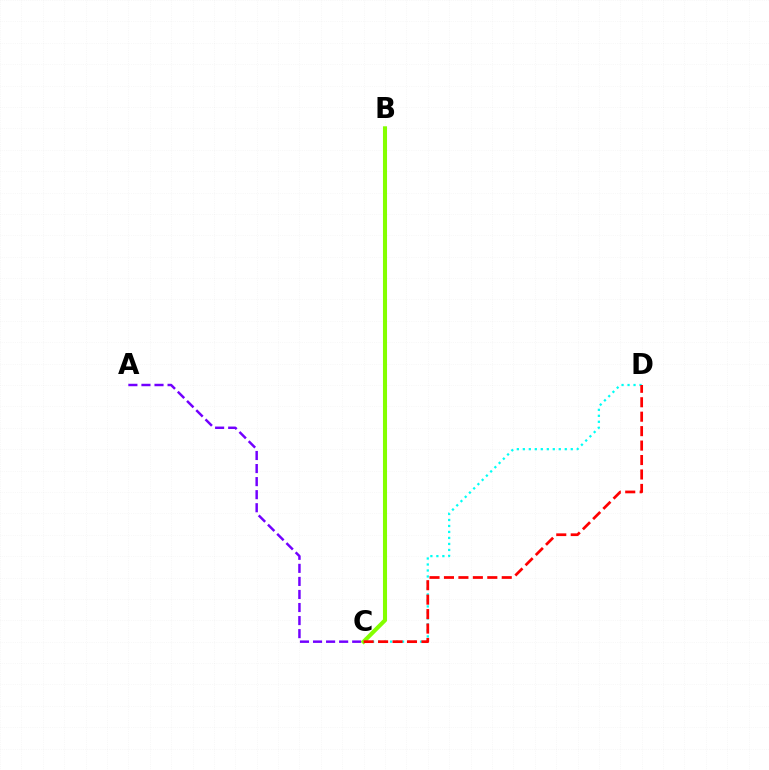{('C', 'D'): [{'color': '#00fff6', 'line_style': 'dotted', 'thickness': 1.63}, {'color': '#ff0000', 'line_style': 'dashed', 'thickness': 1.96}], ('A', 'C'): [{'color': '#7200ff', 'line_style': 'dashed', 'thickness': 1.77}], ('B', 'C'): [{'color': '#84ff00', 'line_style': 'solid', 'thickness': 2.93}]}